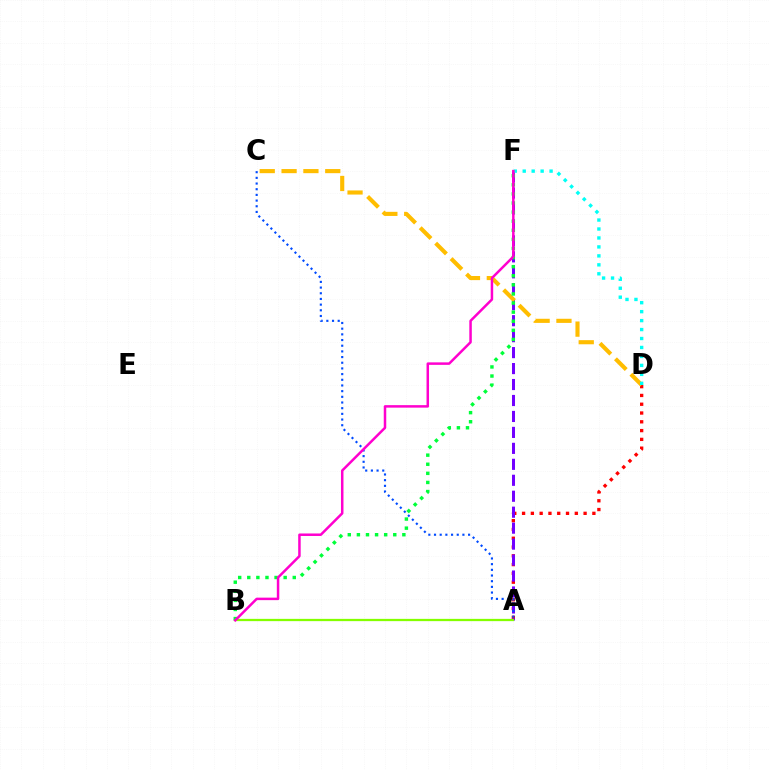{('A', 'D'): [{'color': '#ff0000', 'line_style': 'dotted', 'thickness': 2.39}], ('A', 'F'): [{'color': '#7200ff', 'line_style': 'dashed', 'thickness': 2.17}], ('C', 'D'): [{'color': '#ffbd00', 'line_style': 'dashed', 'thickness': 2.97}], ('A', 'B'): [{'color': '#84ff00', 'line_style': 'solid', 'thickness': 1.64}], ('D', 'F'): [{'color': '#00fff6', 'line_style': 'dotted', 'thickness': 2.43}], ('B', 'F'): [{'color': '#00ff39', 'line_style': 'dotted', 'thickness': 2.47}, {'color': '#ff00cf', 'line_style': 'solid', 'thickness': 1.8}], ('A', 'C'): [{'color': '#004bff', 'line_style': 'dotted', 'thickness': 1.54}]}